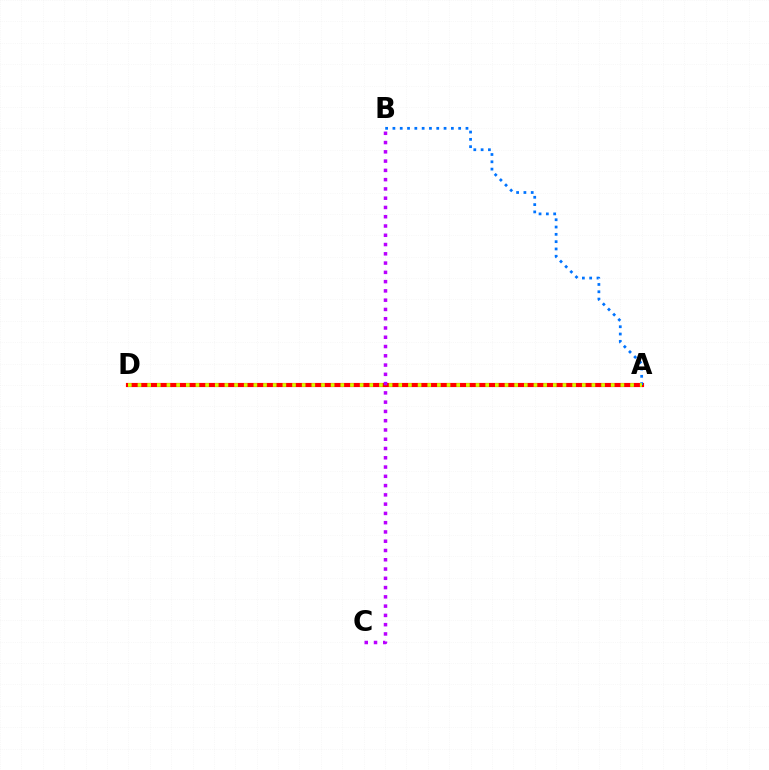{('A', 'D'): [{'color': '#00ff5c', 'line_style': 'solid', 'thickness': 1.97}, {'color': '#ff0000', 'line_style': 'solid', 'thickness': 2.98}, {'color': '#d1ff00', 'line_style': 'dotted', 'thickness': 2.62}], ('A', 'B'): [{'color': '#0074ff', 'line_style': 'dotted', 'thickness': 1.98}], ('B', 'C'): [{'color': '#b900ff', 'line_style': 'dotted', 'thickness': 2.52}]}